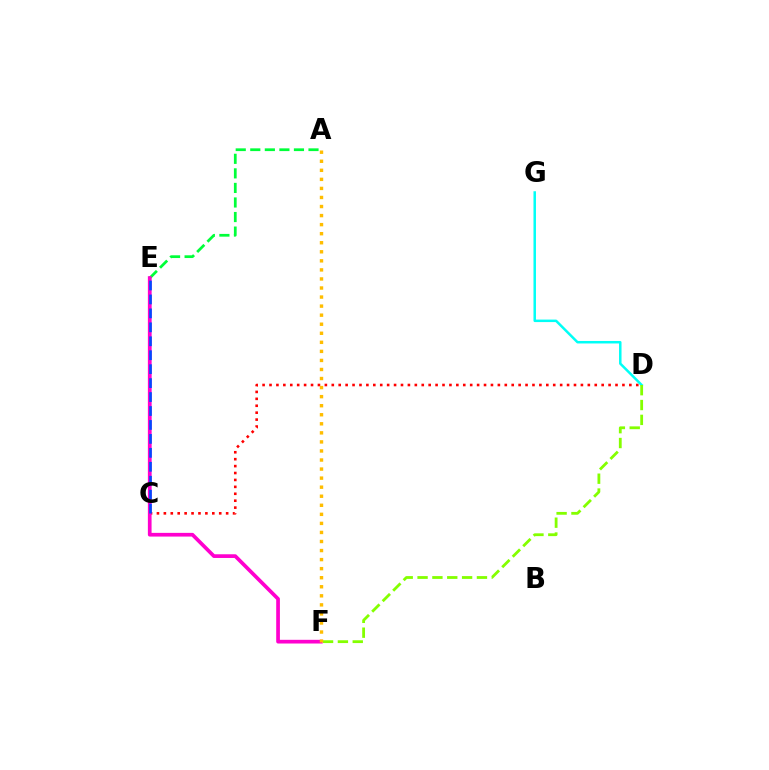{('C', 'D'): [{'color': '#ff0000', 'line_style': 'dotted', 'thickness': 1.88}], ('C', 'E'): [{'color': '#7200ff', 'line_style': 'solid', 'thickness': 1.65}, {'color': '#004bff', 'line_style': 'dashed', 'thickness': 1.89}], ('A', 'E'): [{'color': '#00ff39', 'line_style': 'dashed', 'thickness': 1.98}], ('D', 'G'): [{'color': '#00fff6', 'line_style': 'solid', 'thickness': 1.8}], ('E', 'F'): [{'color': '#ff00cf', 'line_style': 'solid', 'thickness': 2.66}], ('D', 'F'): [{'color': '#84ff00', 'line_style': 'dashed', 'thickness': 2.02}], ('A', 'F'): [{'color': '#ffbd00', 'line_style': 'dotted', 'thickness': 2.46}]}